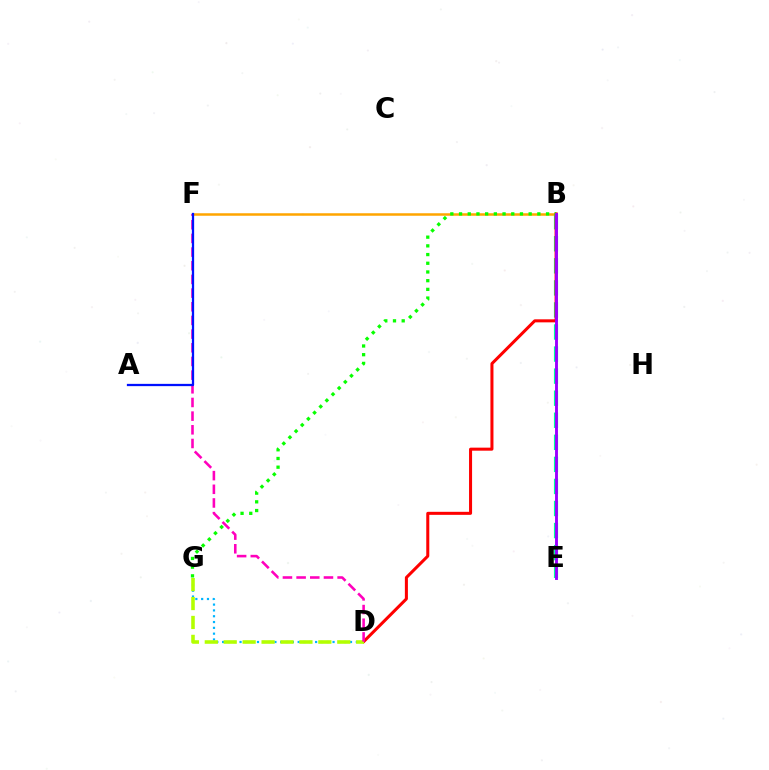{('B', 'F'): [{'color': '#ffa500', 'line_style': 'solid', 'thickness': 1.8}], ('B', 'E'): [{'color': '#00ff9d', 'line_style': 'dashed', 'thickness': 3.0}, {'color': '#9b00ff', 'line_style': 'solid', 'thickness': 2.08}], ('B', 'D'): [{'color': '#ff0000', 'line_style': 'solid', 'thickness': 2.18}], ('B', 'G'): [{'color': '#08ff00', 'line_style': 'dotted', 'thickness': 2.36}], ('D', 'G'): [{'color': '#00b5ff', 'line_style': 'dotted', 'thickness': 1.58}, {'color': '#b3ff00', 'line_style': 'dashed', 'thickness': 2.57}], ('D', 'F'): [{'color': '#ff00bd', 'line_style': 'dashed', 'thickness': 1.86}], ('A', 'F'): [{'color': '#0010ff', 'line_style': 'solid', 'thickness': 1.63}]}